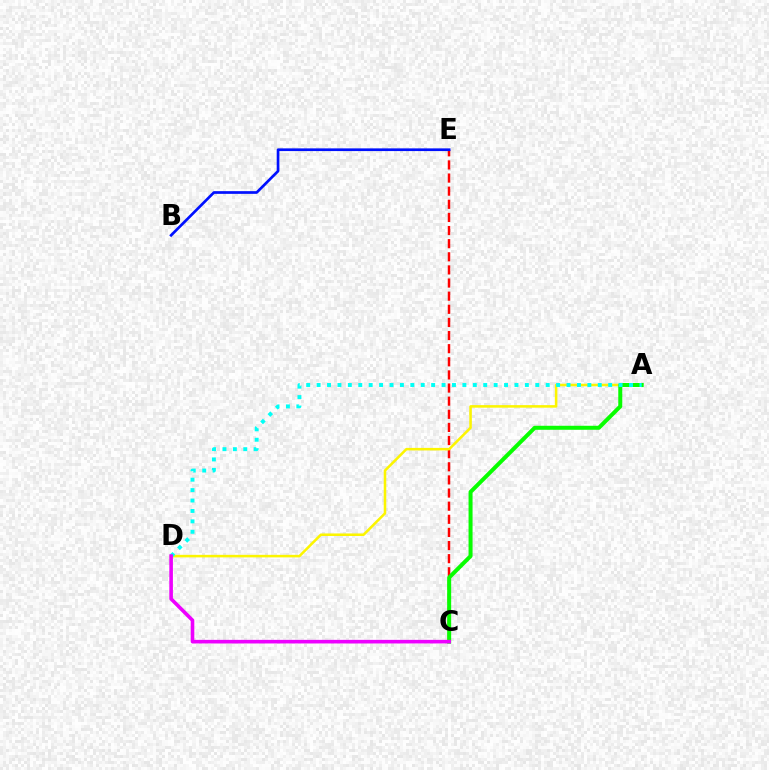{('C', 'E'): [{'color': '#ff0000', 'line_style': 'dashed', 'thickness': 1.78}], ('A', 'D'): [{'color': '#fcf500', 'line_style': 'solid', 'thickness': 1.83}, {'color': '#00fff6', 'line_style': 'dotted', 'thickness': 2.83}], ('A', 'C'): [{'color': '#08ff00', 'line_style': 'solid', 'thickness': 2.88}], ('B', 'E'): [{'color': '#0010ff', 'line_style': 'solid', 'thickness': 1.94}], ('C', 'D'): [{'color': '#ee00ff', 'line_style': 'solid', 'thickness': 2.6}]}